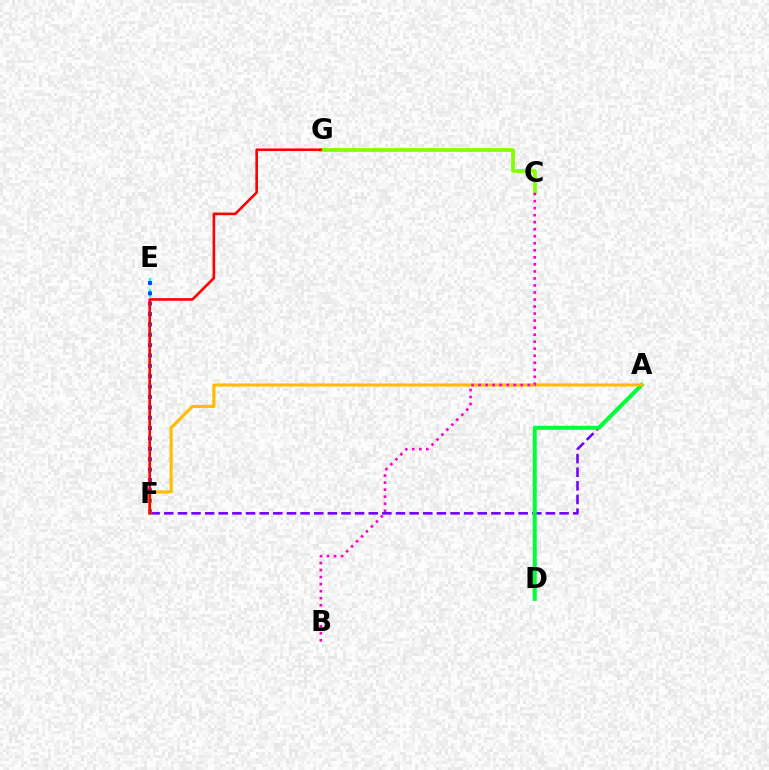{('A', 'F'): [{'color': '#7200ff', 'line_style': 'dashed', 'thickness': 1.85}, {'color': '#ffbd00', 'line_style': 'solid', 'thickness': 2.25}], ('A', 'D'): [{'color': '#00ff39', 'line_style': 'solid', 'thickness': 2.91}], ('C', 'G'): [{'color': '#84ff00', 'line_style': 'solid', 'thickness': 2.7}], ('E', 'F'): [{'color': '#00fff6', 'line_style': 'dashed', 'thickness': 1.63}, {'color': '#004bff', 'line_style': 'dotted', 'thickness': 2.82}], ('B', 'C'): [{'color': '#ff00cf', 'line_style': 'dotted', 'thickness': 1.91}], ('F', 'G'): [{'color': '#ff0000', 'line_style': 'solid', 'thickness': 1.88}]}